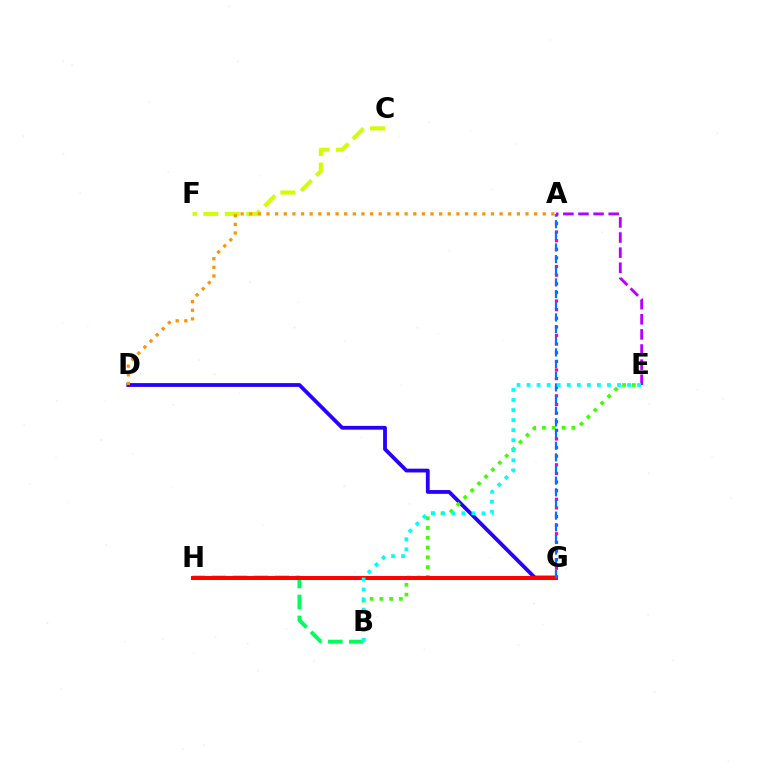{('D', 'G'): [{'color': '#2500ff', 'line_style': 'solid', 'thickness': 2.73}], ('B', 'E'): [{'color': '#3dff00', 'line_style': 'dotted', 'thickness': 2.66}, {'color': '#00fff6', 'line_style': 'dotted', 'thickness': 2.73}], ('C', 'F'): [{'color': '#d1ff00', 'line_style': 'dashed', 'thickness': 2.92}], ('B', 'H'): [{'color': '#00ff5c', 'line_style': 'dashed', 'thickness': 2.85}], ('G', 'H'): [{'color': '#ff0000', 'line_style': 'solid', 'thickness': 2.85}], ('A', 'G'): [{'color': '#ff00ac', 'line_style': 'dotted', 'thickness': 2.34}, {'color': '#0074ff', 'line_style': 'dashed', 'thickness': 1.58}], ('A', 'E'): [{'color': '#b900ff', 'line_style': 'dashed', 'thickness': 2.05}], ('A', 'D'): [{'color': '#ff9400', 'line_style': 'dotted', 'thickness': 2.35}]}